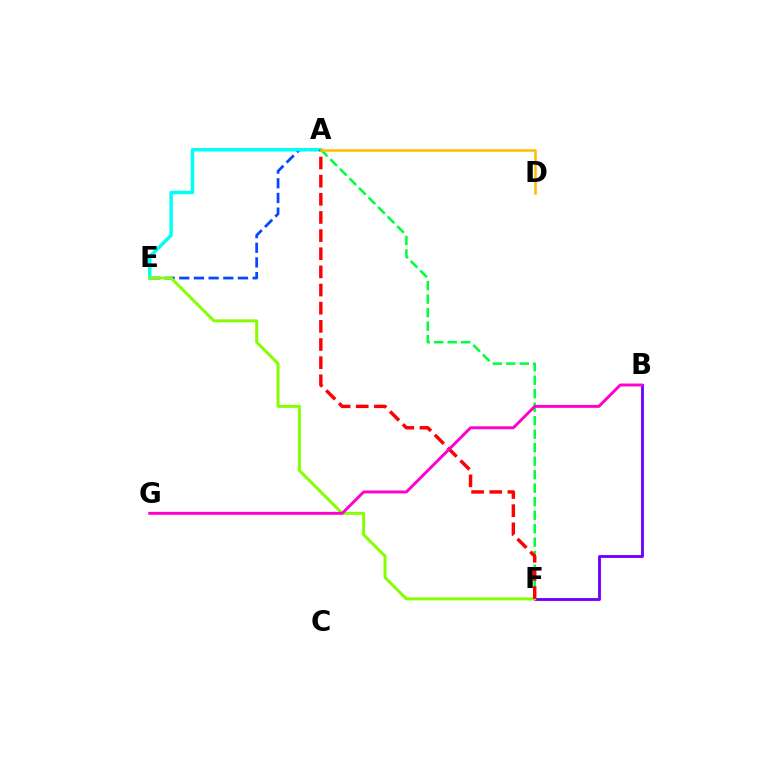{('B', 'F'): [{'color': '#7200ff', 'line_style': 'solid', 'thickness': 2.07}], ('A', 'E'): [{'color': '#004bff', 'line_style': 'dashed', 'thickness': 1.99}, {'color': '#00fff6', 'line_style': 'solid', 'thickness': 2.49}], ('A', 'F'): [{'color': '#00ff39', 'line_style': 'dashed', 'thickness': 1.83}, {'color': '#ff0000', 'line_style': 'dashed', 'thickness': 2.47}], ('E', 'F'): [{'color': '#84ff00', 'line_style': 'solid', 'thickness': 2.14}], ('B', 'G'): [{'color': '#ff00cf', 'line_style': 'solid', 'thickness': 2.12}], ('A', 'D'): [{'color': '#ffbd00', 'line_style': 'solid', 'thickness': 1.84}]}